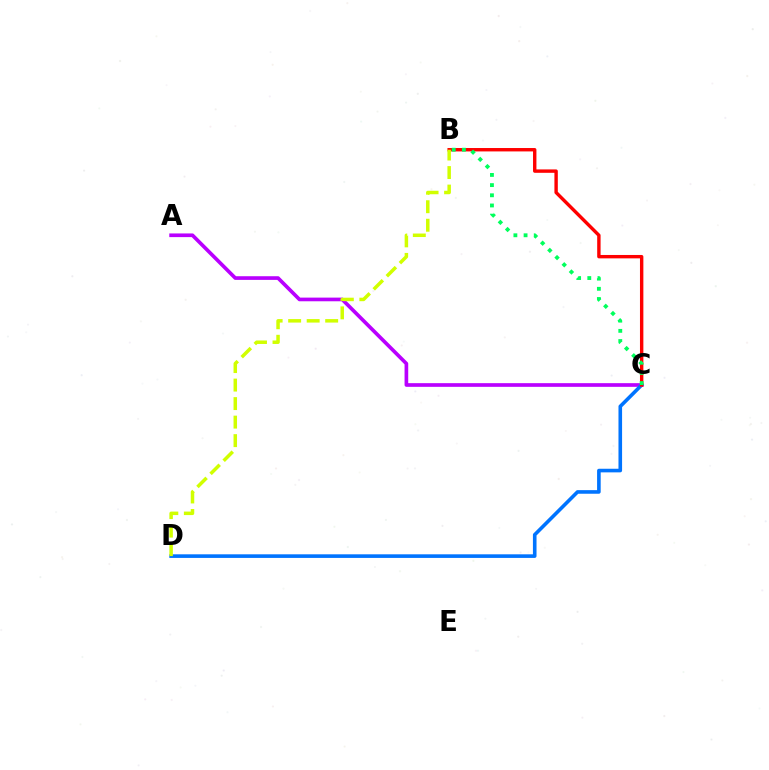{('A', 'C'): [{'color': '#b900ff', 'line_style': 'solid', 'thickness': 2.64}], ('C', 'D'): [{'color': '#0074ff', 'line_style': 'solid', 'thickness': 2.6}], ('B', 'C'): [{'color': '#ff0000', 'line_style': 'solid', 'thickness': 2.45}, {'color': '#00ff5c', 'line_style': 'dotted', 'thickness': 2.77}], ('B', 'D'): [{'color': '#d1ff00', 'line_style': 'dashed', 'thickness': 2.52}]}